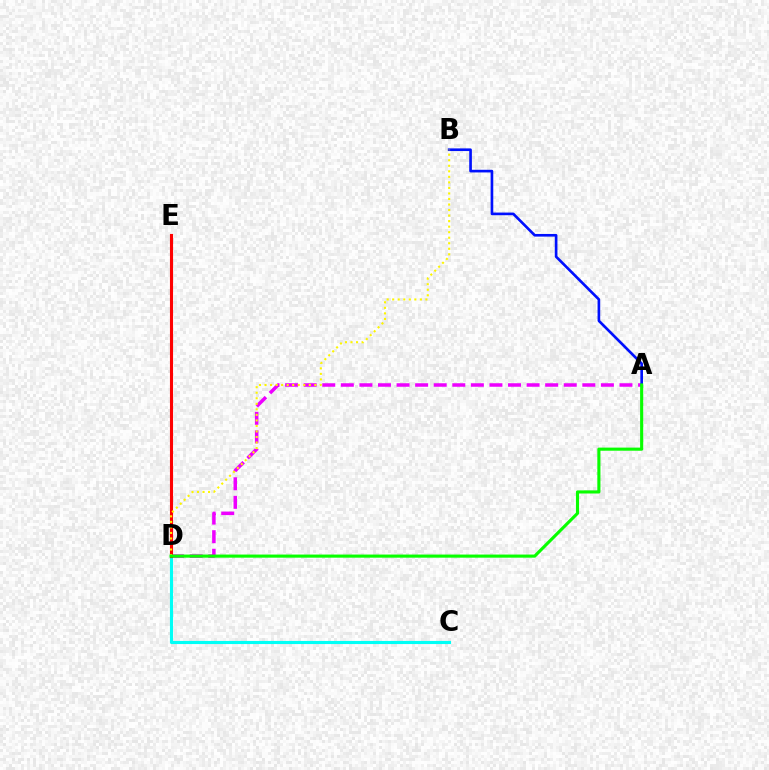{('A', 'D'): [{'color': '#ee00ff', 'line_style': 'dashed', 'thickness': 2.52}, {'color': '#08ff00', 'line_style': 'solid', 'thickness': 2.24}], ('A', 'B'): [{'color': '#0010ff', 'line_style': 'solid', 'thickness': 1.91}], ('C', 'D'): [{'color': '#00fff6', 'line_style': 'solid', 'thickness': 2.24}], ('D', 'E'): [{'color': '#ff0000', 'line_style': 'solid', 'thickness': 2.23}], ('B', 'D'): [{'color': '#fcf500', 'line_style': 'dotted', 'thickness': 1.5}]}